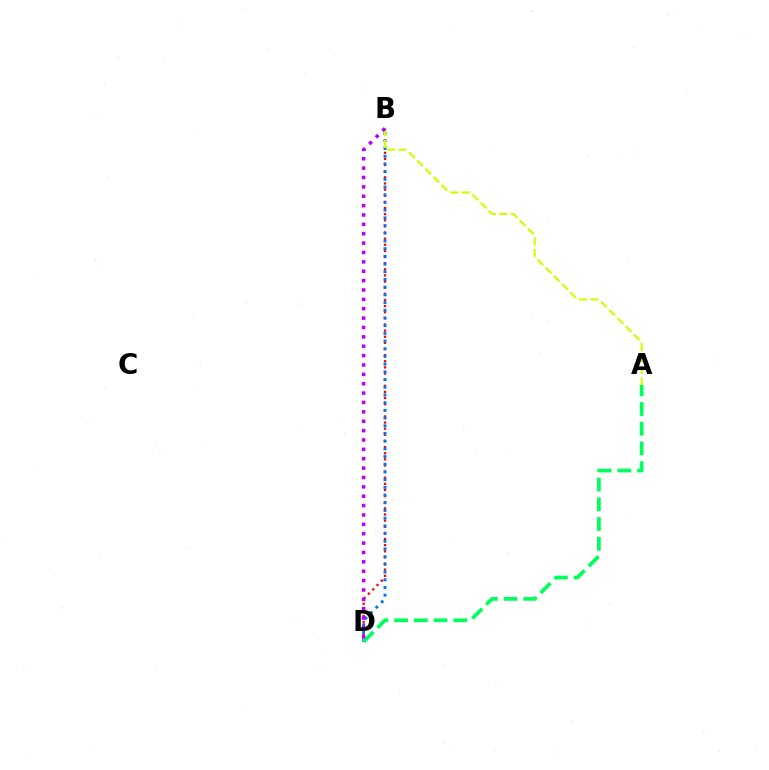{('B', 'D'): [{'color': '#ff0000', 'line_style': 'dotted', 'thickness': 1.67}, {'color': '#0074ff', 'line_style': 'dotted', 'thickness': 2.09}, {'color': '#b900ff', 'line_style': 'dotted', 'thickness': 2.55}], ('A', 'D'): [{'color': '#00ff5c', 'line_style': 'dashed', 'thickness': 2.68}], ('A', 'B'): [{'color': '#d1ff00', 'line_style': 'dashed', 'thickness': 1.57}]}